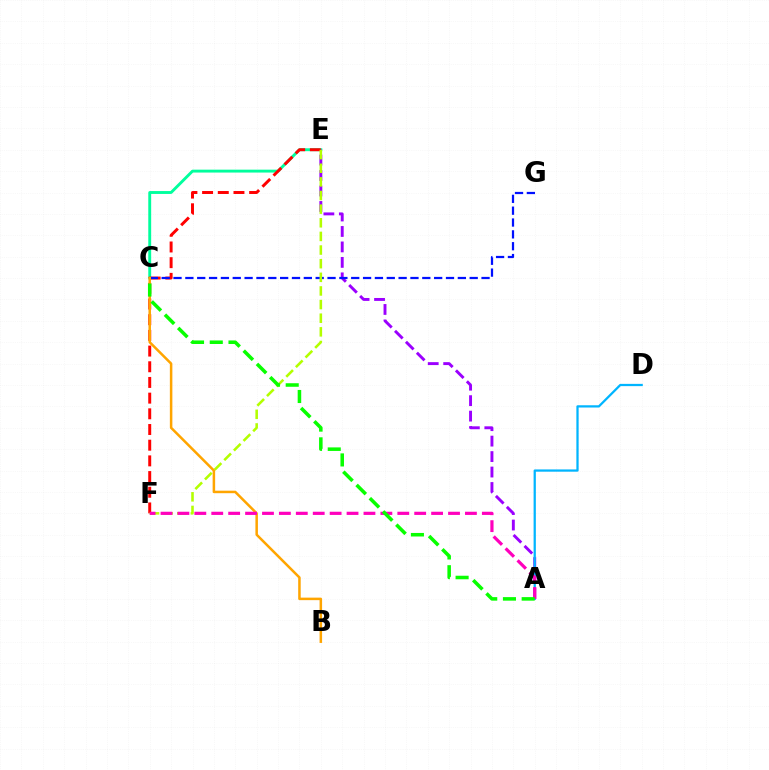{('C', 'E'): [{'color': '#00ff9d', 'line_style': 'solid', 'thickness': 2.08}], ('A', 'E'): [{'color': '#9b00ff', 'line_style': 'dashed', 'thickness': 2.1}], ('E', 'F'): [{'color': '#ff0000', 'line_style': 'dashed', 'thickness': 2.13}, {'color': '#b3ff00', 'line_style': 'dashed', 'thickness': 1.85}], ('C', 'G'): [{'color': '#0010ff', 'line_style': 'dashed', 'thickness': 1.61}], ('A', 'D'): [{'color': '#00b5ff', 'line_style': 'solid', 'thickness': 1.62}], ('B', 'C'): [{'color': '#ffa500', 'line_style': 'solid', 'thickness': 1.81}], ('A', 'F'): [{'color': '#ff00bd', 'line_style': 'dashed', 'thickness': 2.3}], ('A', 'C'): [{'color': '#08ff00', 'line_style': 'dashed', 'thickness': 2.55}]}